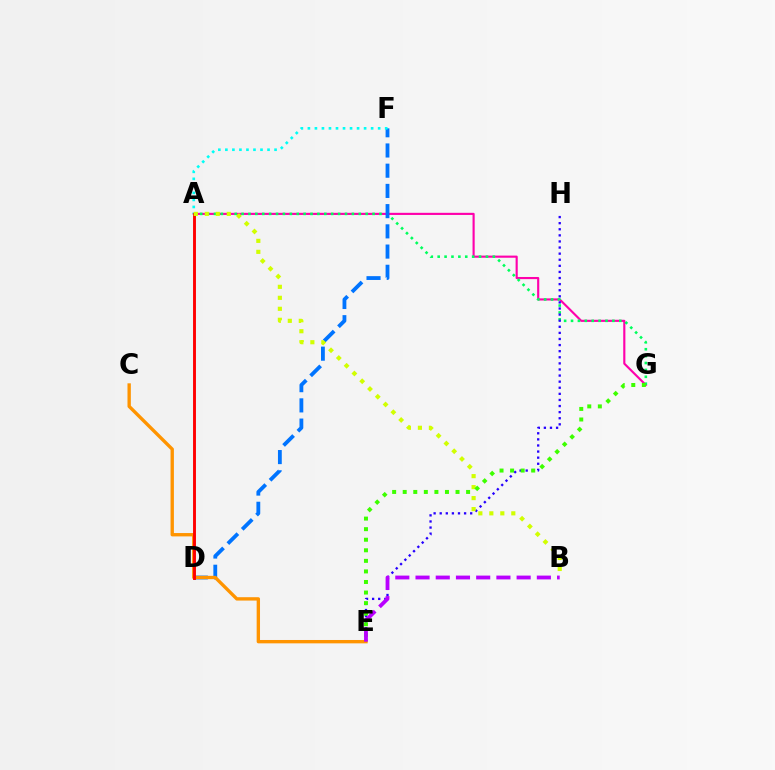{('A', 'G'): [{'color': '#ff00ac', 'line_style': 'solid', 'thickness': 1.54}, {'color': '#00ff5c', 'line_style': 'dotted', 'thickness': 1.87}], ('D', 'F'): [{'color': '#0074ff', 'line_style': 'dashed', 'thickness': 2.75}], ('A', 'F'): [{'color': '#00fff6', 'line_style': 'dotted', 'thickness': 1.91}], ('E', 'H'): [{'color': '#2500ff', 'line_style': 'dotted', 'thickness': 1.66}], ('C', 'E'): [{'color': '#ff9400', 'line_style': 'solid', 'thickness': 2.42}], ('A', 'D'): [{'color': '#ff0000', 'line_style': 'solid', 'thickness': 2.09}], ('A', 'B'): [{'color': '#d1ff00', 'line_style': 'dotted', 'thickness': 2.99}], ('E', 'G'): [{'color': '#3dff00', 'line_style': 'dotted', 'thickness': 2.87}], ('B', 'E'): [{'color': '#b900ff', 'line_style': 'dashed', 'thickness': 2.75}]}